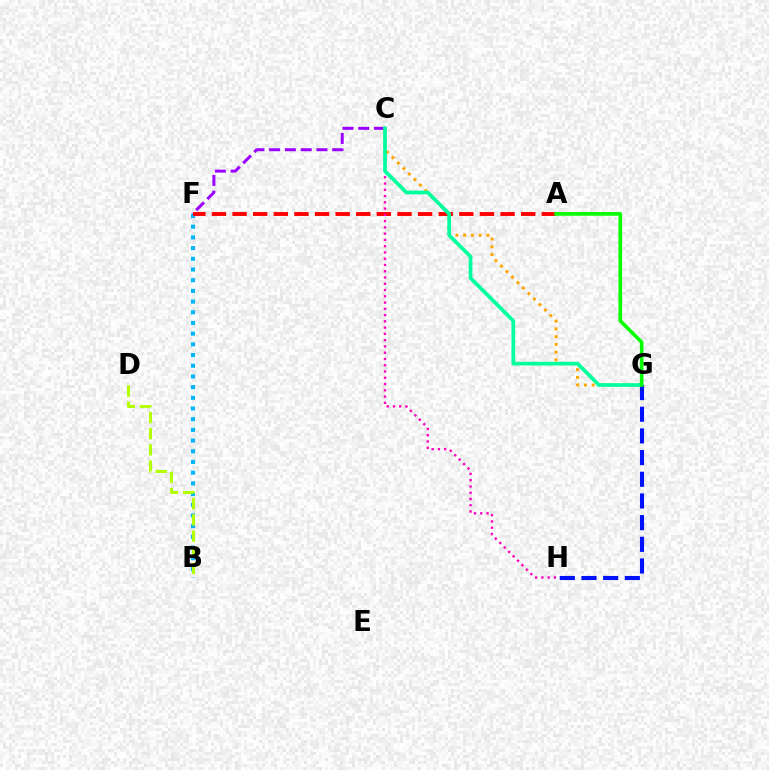{('C', 'F'): [{'color': '#9b00ff', 'line_style': 'dashed', 'thickness': 2.14}], ('C', 'G'): [{'color': '#ffa500', 'line_style': 'dotted', 'thickness': 2.11}, {'color': '#00ff9d', 'line_style': 'solid', 'thickness': 2.67}], ('B', 'F'): [{'color': '#00b5ff', 'line_style': 'dotted', 'thickness': 2.91}], ('A', 'F'): [{'color': '#ff0000', 'line_style': 'dashed', 'thickness': 2.8}], ('B', 'D'): [{'color': '#b3ff00', 'line_style': 'dashed', 'thickness': 2.19}], ('C', 'H'): [{'color': '#ff00bd', 'line_style': 'dotted', 'thickness': 1.7}], ('G', 'H'): [{'color': '#0010ff', 'line_style': 'dashed', 'thickness': 2.94}], ('A', 'G'): [{'color': '#08ff00', 'line_style': 'solid', 'thickness': 2.62}]}